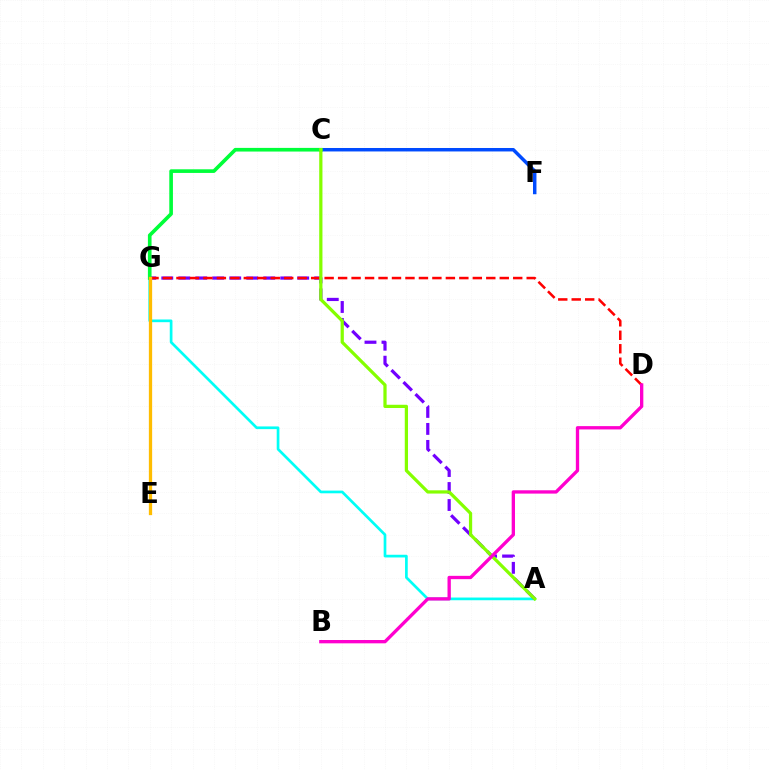{('A', 'G'): [{'color': '#00fff6', 'line_style': 'solid', 'thickness': 1.94}, {'color': '#7200ff', 'line_style': 'dashed', 'thickness': 2.31}], ('D', 'G'): [{'color': '#ff0000', 'line_style': 'dashed', 'thickness': 1.83}], ('C', 'F'): [{'color': '#004bff', 'line_style': 'solid', 'thickness': 2.49}], ('C', 'G'): [{'color': '#00ff39', 'line_style': 'solid', 'thickness': 2.63}], ('E', 'G'): [{'color': '#ffbd00', 'line_style': 'solid', 'thickness': 2.36}], ('A', 'C'): [{'color': '#84ff00', 'line_style': 'solid', 'thickness': 2.33}], ('B', 'D'): [{'color': '#ff00cf', 'line_style': 'solid', 'thickness': 2.39}]}